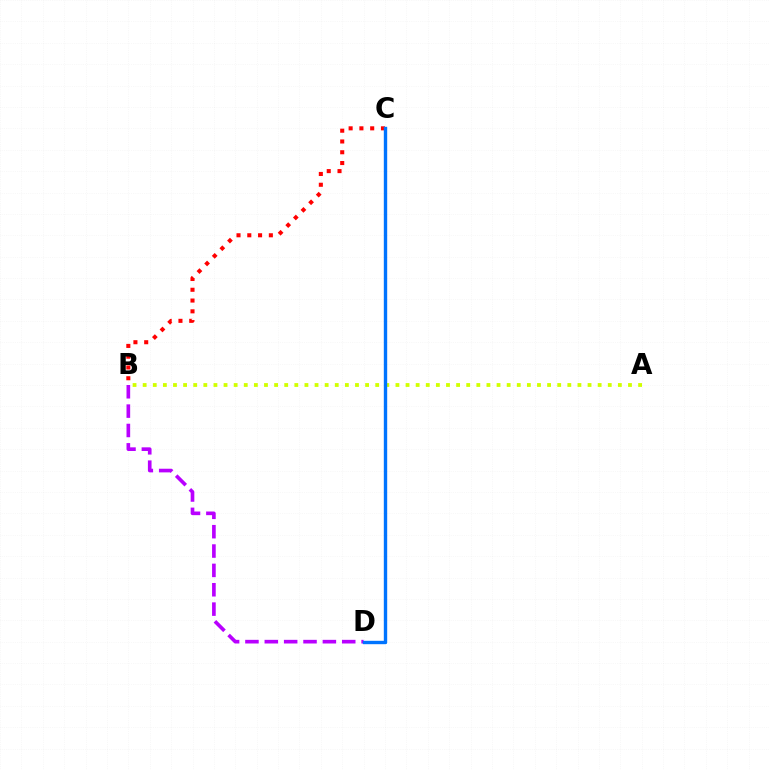{('B', 'C'): [{'color': '#ff0000', 'line_style': 'dotted', 'thickness': 2.93}], ('A', 'B'): [{'color': '#d1ff00', 'line_style': 'dotted', 'thickness': 2.75}], ('C', 'D'): [{'color': '#00ff5c', 'line_style': 'dashed', 'thickness': 1.99}, {'color': '#0074ff', 'line_style': 'solid', 'thickness': 2.43}], ('B', 'D'): [{'color': '#b900ff', 'line_style': 'dashed', 'thickness': 2.63}]}